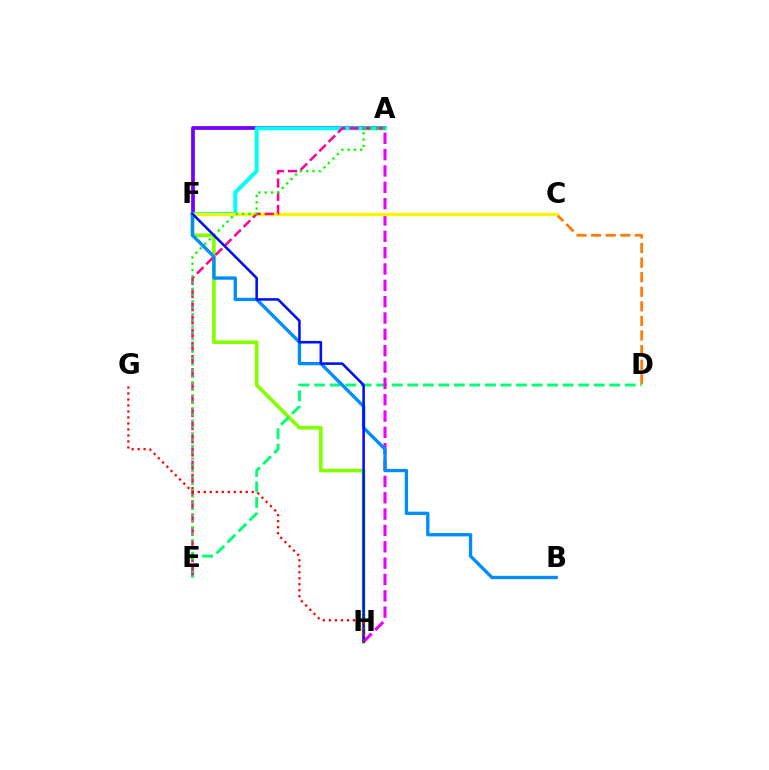{('F', 'H'): [{'color': '#84ff00', 'line_style': 'solid', 'thickness': 2.65}, {'color': '#0010ff', 'line_style': 'solid', 'thickness': 1.85}], ('C', 'D'): [{'color': '#ff7c00', 'line_style': 'dashed', 'thickness': 1.98}], ('D', 'E'): [{'color': '#00ff74', 'line_style': 'dashed', 'thickness': 2.11}], ('A', 'F'): [{'color': '#7200ff', 'line_style': 'solid', 'thickness': 2.71}, {'color': '#00fff6', 'line_style': 'solid', 'thickness': 2.86}], ('A', 'H'): [{'color': '#ee00ff', 'line_style': 'dashed', 'thickness': 2.22}], ('B', 'F'): [{'color': '#008cff', 'line_style': 'solid', 'thickness': 2.4}], ('C', 'F'): [{'color': '#fcf500', 'line_style': 'solid', 'thickness': 2.41}], ('A', 'E'): [{'color': '#ff0094', 'line_style': 'dashed', 'thickness': 1.79}, {'color': '#08ff00', 'line_style': 'dotted', 'thickness': 1.71}], ('G', 'H'): [{'color': '#ff0000', 'line_style': 'dotted', 'thickness': 1.63}]}